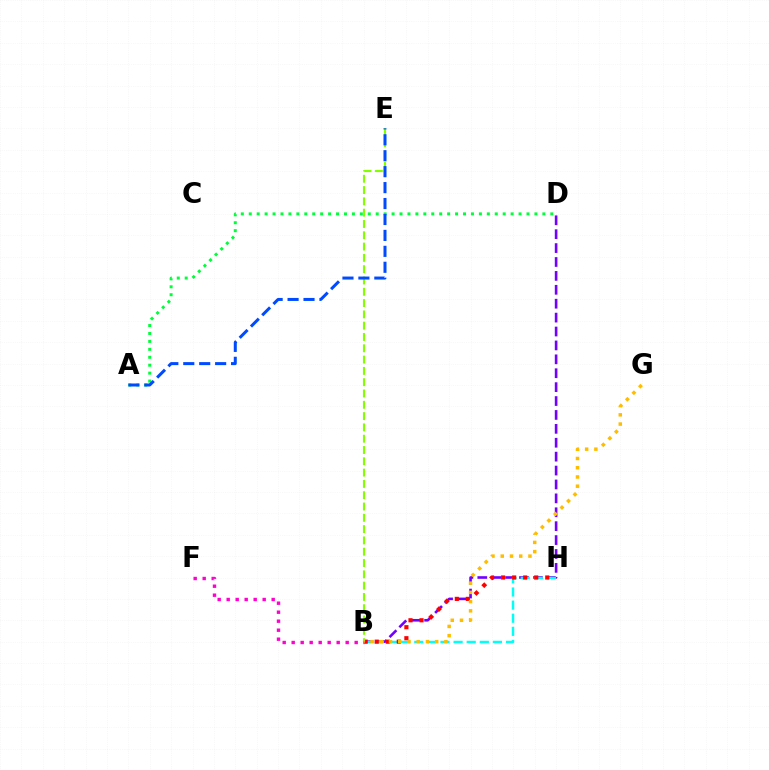{('B', 'D'): [{'color': '#7200ff', 'line_style': 'dashed', 'thickness': 1.89}], ('B', 'H'): [{'color': '#00fff6', 'line_style': 'dashed', 'thickness': 1.78}, {'color': '#ff0000', 'line_style': 'dotted', 'thickness': 3.0}], ('B', 'E'): [{'color': '#84ff00', 'line_style': 'dashed', 'thickness': 1.54}], ('A', 'D'): [{'color': '#00ff39', 'line_style': 'dotted', 'thickness': 2.16}], ('B', 'F'): [{'color': '#ff00cf', 'line_style': 'dotted', 'thickness': 2.45}], ('A', 'E'): [{'color': '#004bff', 'line_style': 'dashed', 'thickness': 2.16}], ('B', 'G'): [{'color': '#ffbd00', 'line_style': 'dotted', 'thickness': 2.51}]}